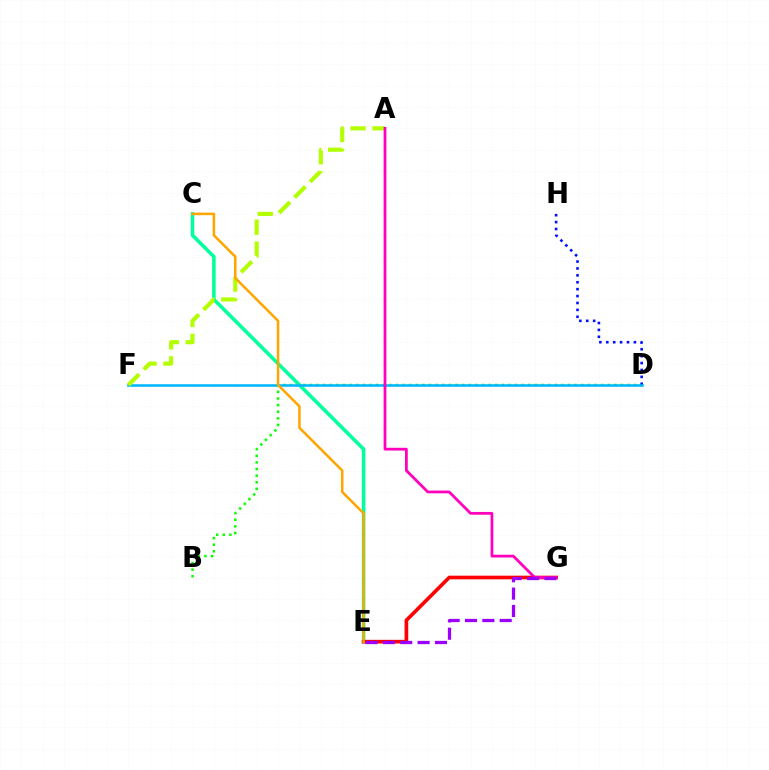{('B', 'D'): [{'color': '#08ff00', 'line_style': 'dotted', 'thickness': 1.8}], ('C', 'E'): [{'color': '#00ff9d', 'line_style': 'solid', 'thickness': 2.56}, {'color': '#ffa500', 'line_style': 'solid', 'thickness': 1.82}], ('E', 'G'): [{'color': '#ff0000', 'line_style': 'solid', 'thickness': 2.63}, {'color': '#9b00ff', 'line_style': 'dashed', 'thickness': 2.36}], ('D', 'H'): [{'color': '#0010ff', 'line_style': 'dotted', 'thickness': 1.88}], ('D', 'F'): [{'color': '#00b5ff', 'line_style': 'solid', 'thickness': 1.83}], ('A', 'F'): [{'color': '#b3ff00', 'line_style': 'dashed', 'thickness': 2.98}], ('A', 'G'): [{'color': '#ff00bd', 'line_style': 'solid', 'thickness': 1.99}]}